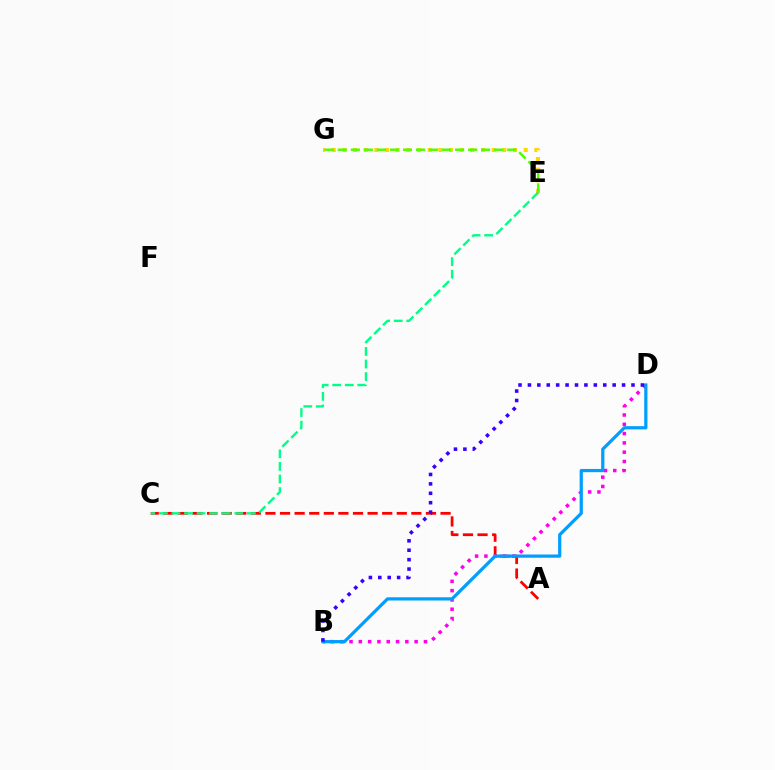{('A', 'C'): [{'color': '#ff0000', 'line_style': 'dashed', 'thickness': 1.98}], ('B', 'D'): [{'color': '#ff00ed', 'line_style': 'dotted', 'thickness': 2.53}, {'color': '#009eff', 'line_style': 'solid', 'thickness': 2.32}, {'color': '#3700ff', 'line_style': 'dotted', 'thickness': 2.56}], ('E', 'G'): [{'color': '#ffd500', 'line_style': 'dotted', 'thickness': 2.9}, {'color': '#4fff00', 'line_style': 'dashed', 'thickness': 1.77}], ('C', 'E'): [{'color': '#00ff86', 'line_style': 'dashed', 'thickness': 1.71}]}